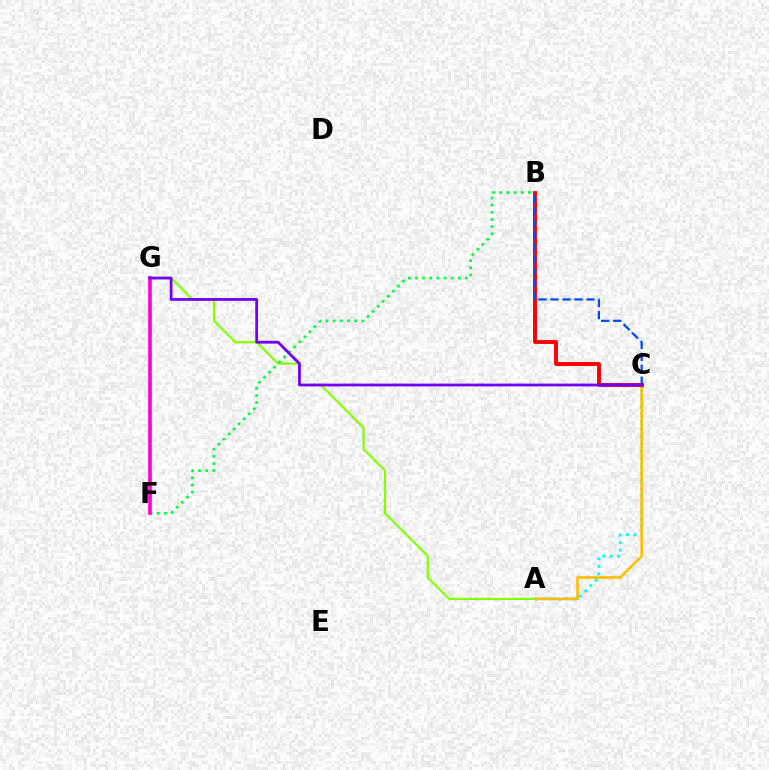{('A', 'C'): [{'color': '#00fff6', 'line_style': 'dotted', 'thickness': 2.04}, {'color': '#ffbd00', 'line_style': 'solid', 'thickness': 1.88}], ('A', 'G'): [{'color': '#84ff00', 'line_style': 'solid', 'thickness': 1.55}], ('B', 'F'): [{'color': '#00ff39', 'line_style': 'dotted', 'thickness': 1.94}], ('B', 'C'): [{'color': '#ff0000', 'line_style': 'solid', 'thickness': 2.8}, {'color': '#004bff', 'line_style': 'dashed', 'thickness': 1.63}], ('F', 'G'): [{'color': '#ff00cf', 'line_style': 'solid', 'thickness': 2.61}], ('C', 'G'): [{'color': '#7200ff', 'line_style': 'solid', 'thickness': 2.0}]}